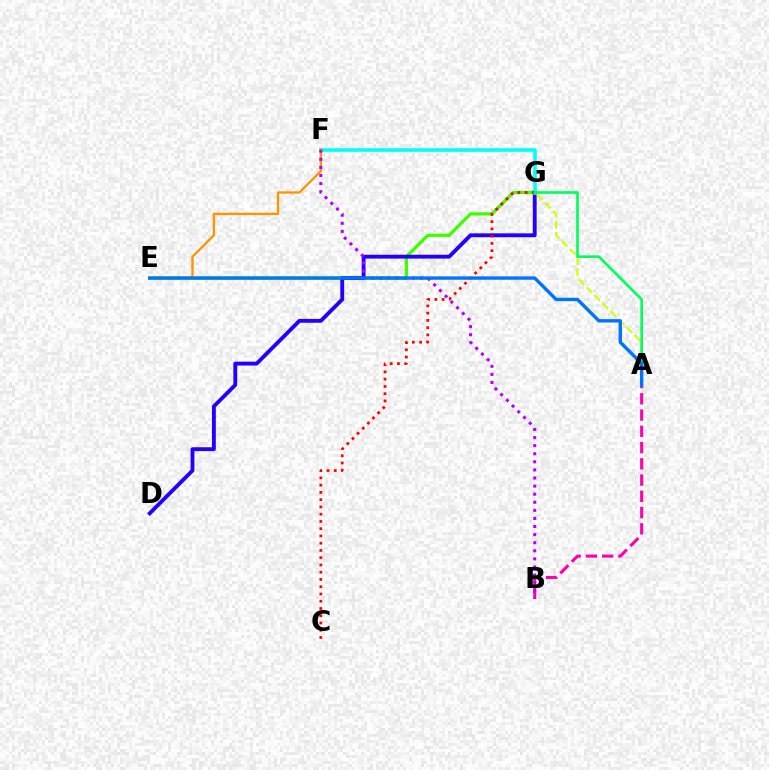{('E', 'G'): [{'color': '#3dff00', 'line_style': 'solid', 'thickness': 2.34}], ('D', 'G'): [{'color': '#2500ff', 'line_style': 'solid', 'thickness': 2.78}], ('A', 'B'): [{'color': '#ff00ac', 'line_style': 'dashed', 'thickness': 2.21}], ('F', 'G'): [{'color': '#00fff6', 'line_style': 'solid', 'thickness': 2.58}], ('E', 'F'): [{'color': '#ff9400', 'line_style': 'solid', 'thickness': 1.67}], ('C', 'G'): [{'color': '#ff0000', 'line_style': 'dotted', 'thickness': 1.97}], ('A', 'G'): [{'color': '#d1ff00', 'line_style': 'dashed', 'thickness': 1.53}, {'color': '#00ff5c', 'line_style': 'solid', 'thickness': 1.91}], ('B', 'F'): [{'color': '#b900ff', 'line_style': 'dotted', 'thickness': 2.2}], ('A', 'E'): [{'color': '#0074ff', 'line_style': 'solid', 'thickness': 2.43}]}